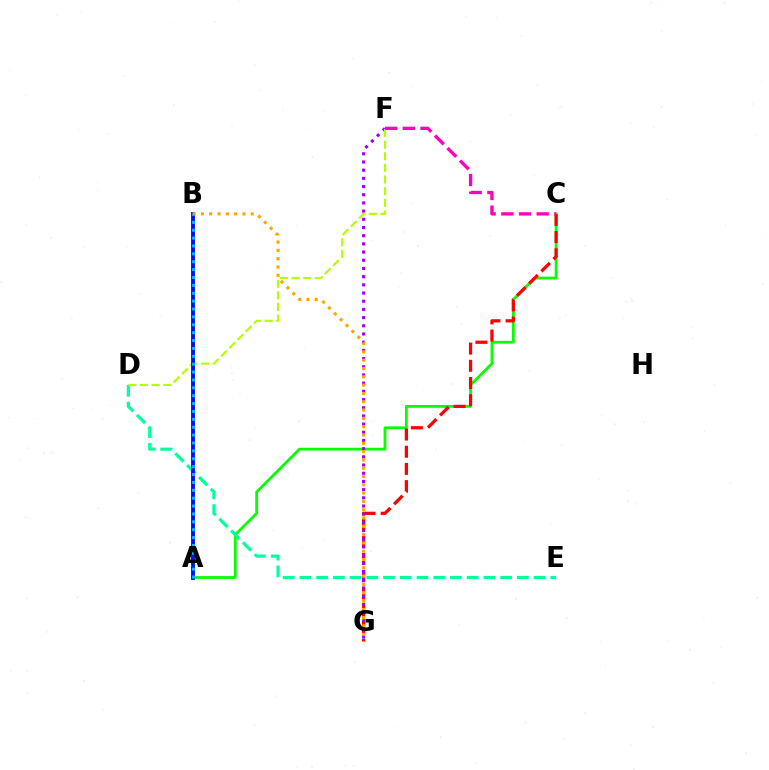{('A', 'C'): [{'color': '#08ff00', 'line_style': 'solid', 'thickness': 2.01}], ('C', 'G'): [{'color': '#ff0000', 'line_style': 'dashed', 'thickness': 2.34}], ('F', 'G'): [{'color': '#9b00ff', 'line_style': 'dotted', 'thickness': 2.23}], ('D', 'E'): [{'color': '#00ff9d', 'line_style': 'dashed', 'thickness': 2.27}], ('D', 'F'): [{'color': '#b3ff00', 'line_style': 'dashed', 'thickness': 1.58}], ('C', 'F'): [{'color': '#ff00bd', 'line_style': 'dashed', 'thickness': 2.4}], ('A', 'B'): [{'color': '#0010ff', 'line_style': 'solid', 'thickness': 2.79}, {'color': '#00b5ff', 'line_style': 'dotted', 'thickness': 2.14}], ('B', 'G'): [{'color': '#ffa500', 'line_style': 'dotted', 'thickness': 2.26}]}